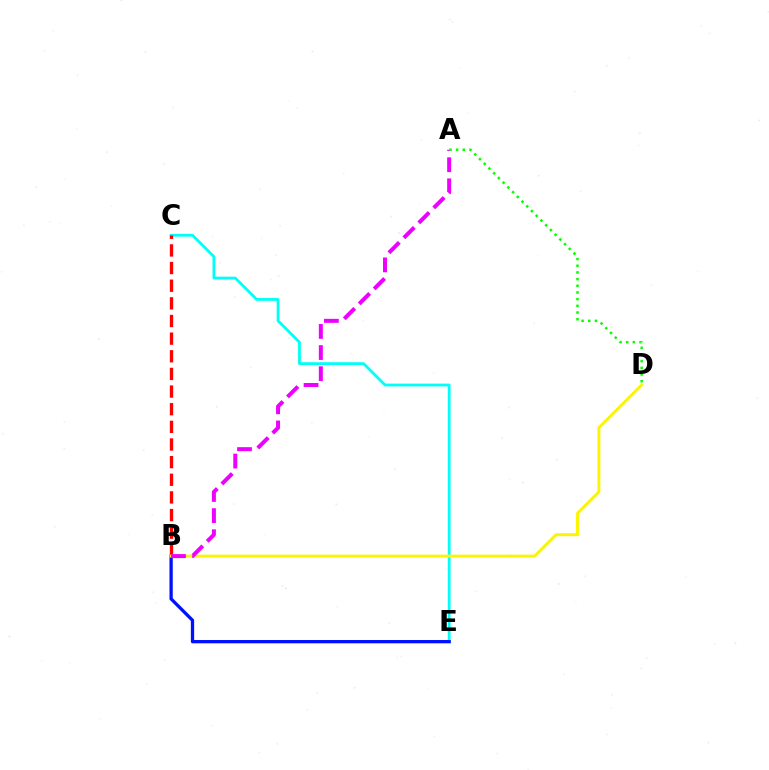{('C', 'E'): [{'color': '#00fff6', 'line_style': 'solid', 'thickness': 2.01}], ('B', 'E'): [{'color': '#0010ff', 'line_style': 'solid', 'thickness': 2.36}], ('B', 'C'): [{'color': '#ff0000', 'line_style': 'dashed', 'thickness': 2.4}], ('B', 'D'): [{'color': '#fcf500', 'line_style': 'solid', 'thickness': 2.13}], ('A', 'B'): [{'color': '#ee00ff', 'line_style': 'dashed', 'thickness': 2.87}], ('A', 'D'): [{'color': '#08ff00', 'line_style': 'dotted', 'thickness': 1.82}]}